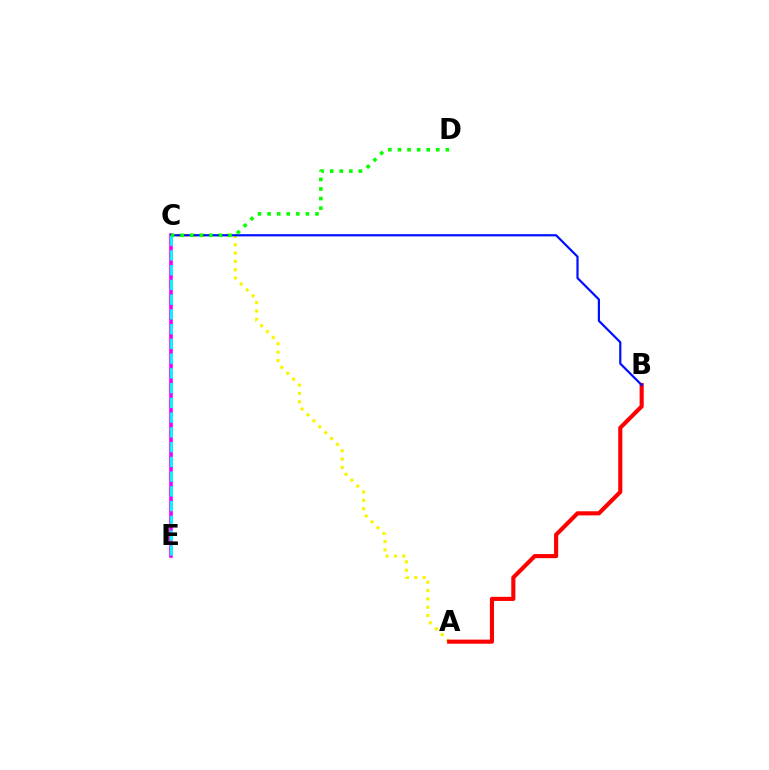{('A', 'C'): [{'color': '#fcf500', 'line_style': 'dotted', 'thickness': 2.27}], ('C', 'E'): [{'color': '#ee00ff', 'line_style': 'solid', 'thickness': 2.59}, {'color': '#00fff6', 'line_style': 'dashed', 'thickness': 2.0}], ('A', 'B'): [{'color': '#ff0000', 'line_style': 'solid', 'thickness': 2.96}], ('B', 'C'): [{'color': '#0010ff', 'line_style': 'solid', 'thickness': 1.59}], ('C', 'D'): [{'color': '#08ff00', 'line_style': 'dotted', 'thickness': 2.6}]}